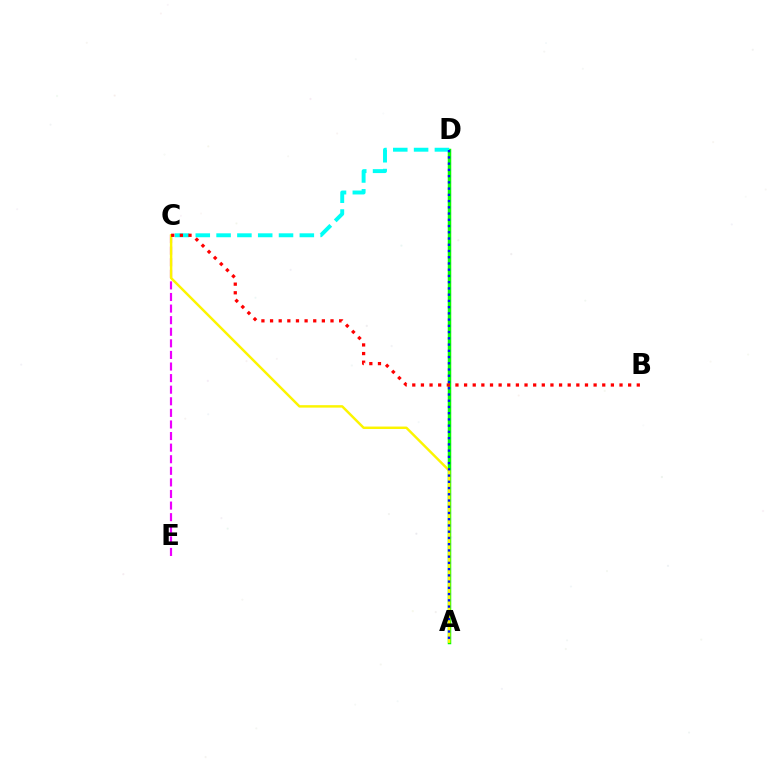{('A', 'D'): [{'color': '#08ff00', 'line_style': 'solid', 'thickness': 2.52}, {'color': '#0010ff', 'line_style': 'dotted', 'thickness': 1.69}], ('C', 'E'): [{'color': '#ee00ff', 'line_style': 'dashed', 'thickness': 1.57}], ('C', 'D'): [{'color': '#00fff6', 'line_style': 'dashed', 'thickness': 2.83}], ('A', 'C'): [{'color': '#fcf500', 'line_style': 'solid', 'thickness': 1.77}], ('B', 'C'): [{'color': '#ff0000', 'line_style': 'dotted', 'thickness': 2.35}]}